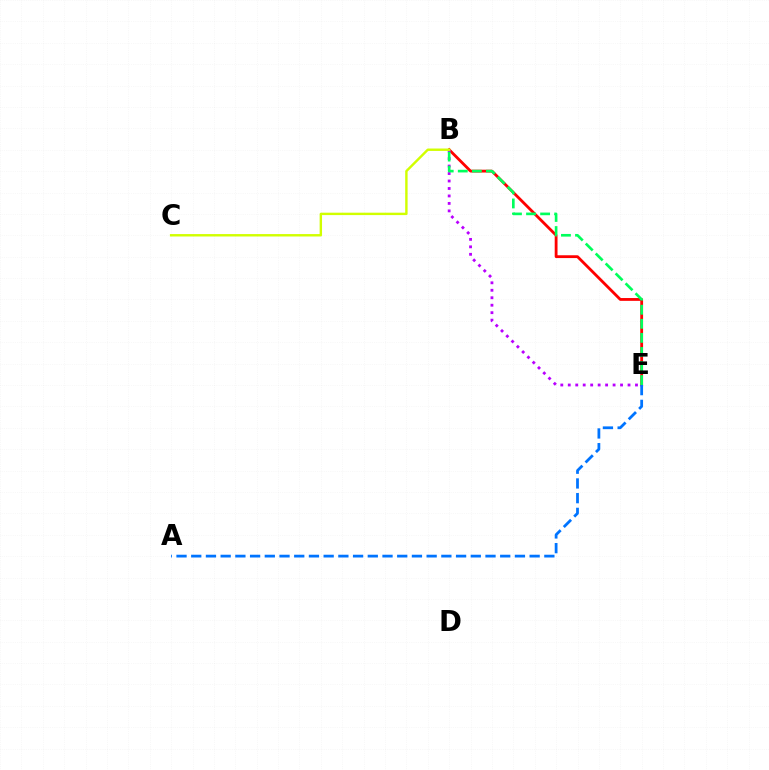{('B', 'E'): [{'color': '#ff0000', 'line_style': 'solid', 'thickness': 2.03}, {'color': '#b900ff', 'line_style': 'dotted', 'thickness': 2.03}, {'color': '#00ff5c', 'line_style': 'dashed', 'thickness': 1.91}], ('B', 'C'): [{'color': '#d1ff00', 'line_style': 'solid', 'thickness': 1.74}], ('A', 'E'): [{'color': '#0074ff', 'line_style': 'dashed', 'thickness': 2.0}]}